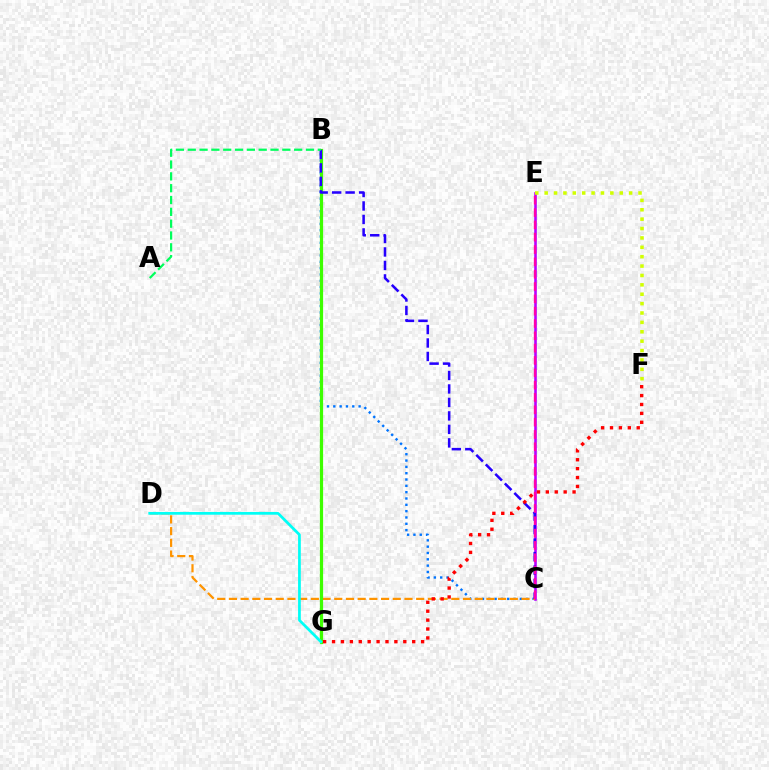{('B', 'C'): [{'color': '#0074ff', 'line_style': 'dotted', 'thickness': 1.72}, {'color': '#2500ff', 'line_style': 'dashed', 'thickness': 1.83}], ('C', 'E'): [{'color': '#b900ff', 'line_style': 'solid', 'thickness': 1.87}, {'color': '#ff00ac', 'line_style': 'dashed', 'thickness': 1.67}], ('C', 'D'): [{'color': '#ff9400', 'line_style': 'dashed', 'thickness': 1.59}], ('B', 'G'): [{'color': '#3dff00', 'line_style': 'solid', 'thickness': 2.31}], ('D', 'G'): [{'color': '#00fff6', 'line_style': 'solid', 'thickness': 1.98}], ('E', 'F'): [{'color': '#d1ff00', 'line_style': 'dotted', 'thickness': 2.55}], ('F', 'G'): [{'color': '#ff0000', 'line_style': 'dotted', 'thickness': 2.42}], ('A', 'B'): [{'color': '#00ff5c', 'line_style': 'dashed', 'thickness': 1.61}]}